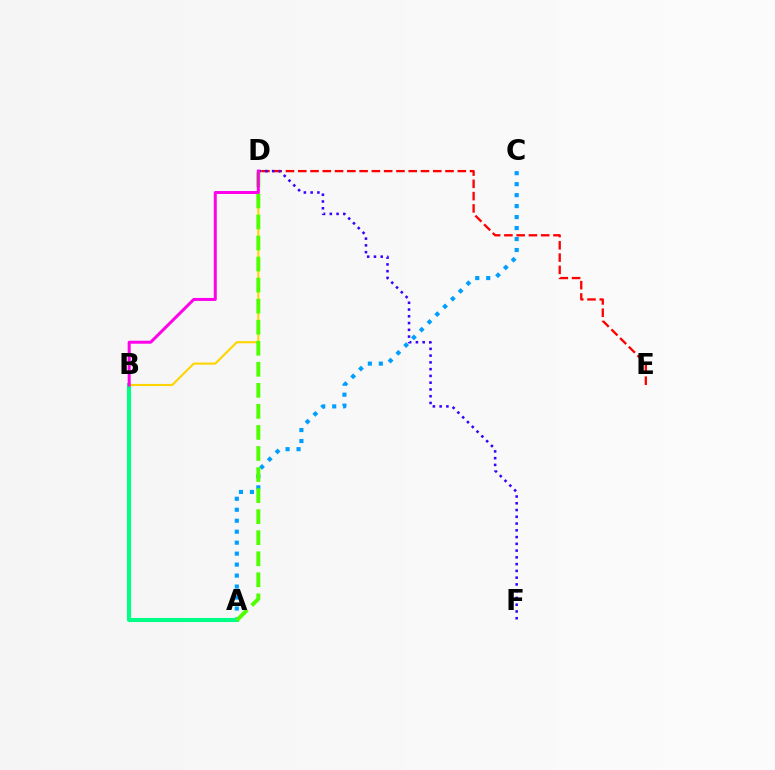{('D', 'E'): [{'color': '#ff0000', 'line_style': 'dashed', 'thickness': 1.67}], ('A', 'C'): [{'color': '#009eff', 'line_style': 'dotted', 'thickness': 2.98}], ('A', 'B'): [{'color': '#00ff86', 'line_style': 'solid', 'thickness': 2.94}], ('D', 'F'): [{'color': '#3700ff', 'line_style': 'dotted', 'thickness': 1.84}], ('B', 'D'): [{'color': '#ffd500', 'line_style': 'solid', 'thickness': 1.52}, {'color': '#ff00ed', 'line_style': 'solid', 'thickness': 2.16}], ('A', 'D'): [{'color': '#4fff00', 'line_style': 'dashed', 'thickness': 2.86}]}